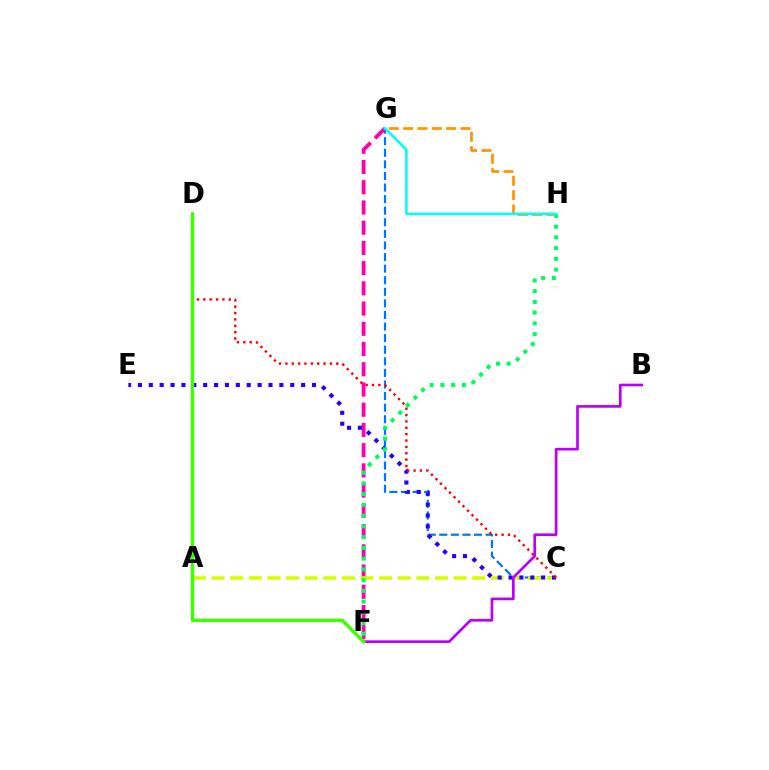{('C', 'G'): [{'color': '#0074ff', 'line_style': 'dashed', 'thickness': 1.57}], ('F', 'G'): [{'color': '#ff00ac', 'line_style': 'dashed', 'thickness': 2.75}], ('G', 'H'): [{'color': '#ff9400', 'line_style': 'dashed', 'thickness': 1.95}, {'color': '#00fff6', 'line_style': 'solid', 'thickness': 1.86}], ('A', 'C'): [{'color': '#d1ff00', 'line_style': 'dashed', 'thickness': 2.53}], ('C', 'E'): [{'color': '#2500ff', 'line_style': 'dotted', 'thickness': 2.96}], ('F', 'H'): [{'color': '#00ff5c', 'line_style': 'dotted', 'thickness': 2.92}], ('C', 'D'): [{'color': '#ff0000', 'line_style': 'dotted', 'thickness': 1.73}], ('B', 'F'): [{'color': '#b900ff', 'line_style': 'solid', 'thickness': 1.93}], ('D', 'F'): [{'color': '#3dff00', 'line_style': 'solid', 'thickness': 2.42}]}